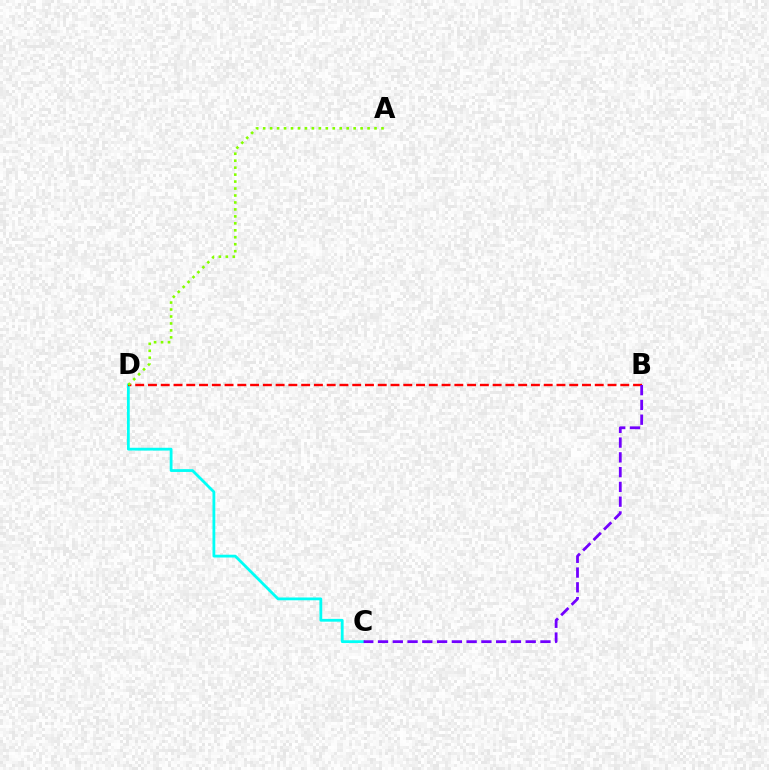{('C', 'D'): [{'color': '#00fff6', 'line_style': 'solid', 'thickness': 2.01}], ('B', 'D'): [{'color': '#ff0000', 'line_style': 'dashed', 'thickness': 1.73}], ('A', 'D'): [{'color': '#84ff00', 'line_style': 'dotted', 'thickness': 1.89}], ('B', 'C'): [{'color': '#7200ff', 'line_style': 'dashed', 'thickness': 2.01}]}